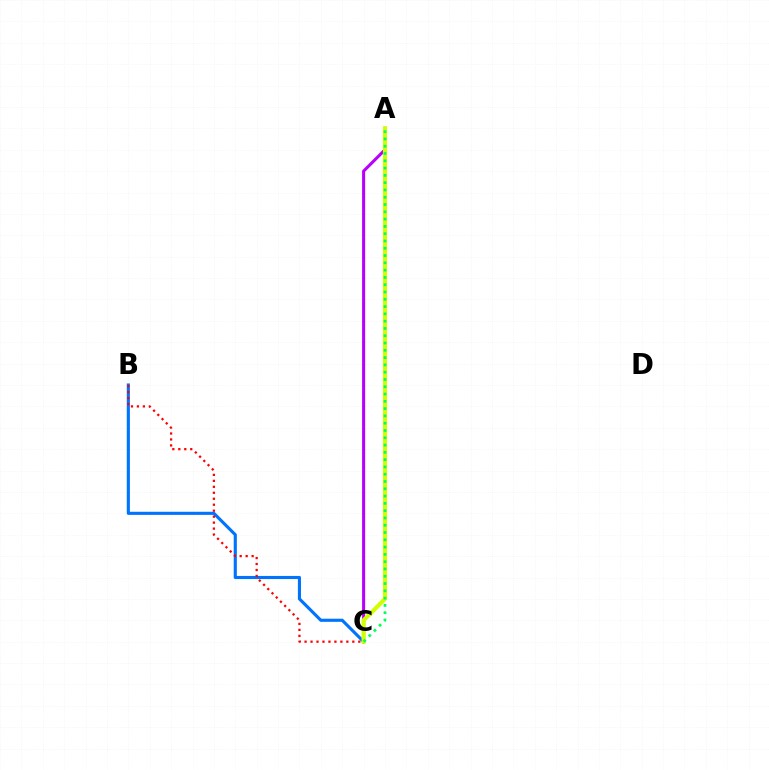{('A', 'C'): [{'color': '#b900ff', 'line_style': 'solid', 'thickness': 2.19}, {'color': '#d1ff00', 'line_style': 'solid', 'thickness': 2.98}, {'color': '#00ff5c', 'line_style': 'dotted', 'thickness': 1.98}], ('B', 'C'): [{'color': '#0074ff', 'line_style': 'solid', 'thickness': 2.24}, {'color': '#ff0000', 'line_style': 'dotted', 'thickness': 1.62}]}